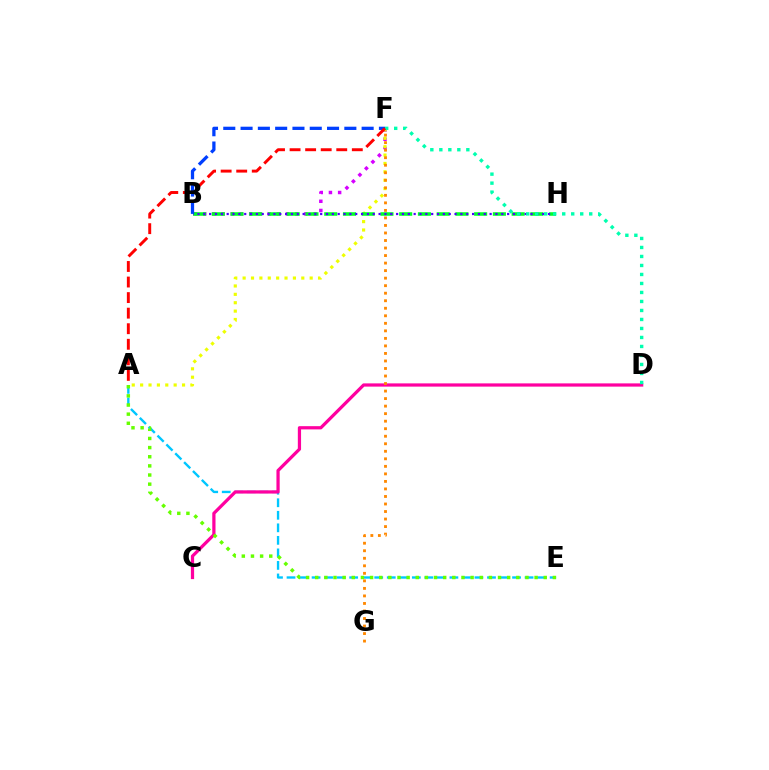{('A', 'E'): [{'color': '#00c7ff', 'line_style': 'dashed', 'thickness': 1.7}, {'color': '#66ff00', 'line_style': 'dotted', 'thickness': 2.48}], ('C', 'D'): [{'color': '#ff00a0', 'line_style': 'solid', 'thickness': 2.33}], ('B', 'F'): [{'color': '#d600ff', 'line_style': 'dotted', 'thickness': 2.5}, {'color': '#003fff', 'line_style': 'dashed', 'thickness': 2.35}], ('A', 'F'): [{'color': '#eeff00', 'line_style': 'dotted', 'thickness': 2.28}, {'color': '#ff0000', 'line_style': 'dashed', 'thickness': 2.11}], ('F', 'G'): [{'color': '#ff8800', 'line_style': 'dotted', 'thickness': 2.05}], ('B', 'H'): [{'color': '#00ff27', 'line_style': 'dashed', 'thickness': 2.55}, {'color': '#4f00ff', 'line_style': 'dotted', 'thickness': 1.59}], ('D', 'F'): [{'color': '#00ffaf', 'line_style': 'dotted', 'thickness': 2.45}]}